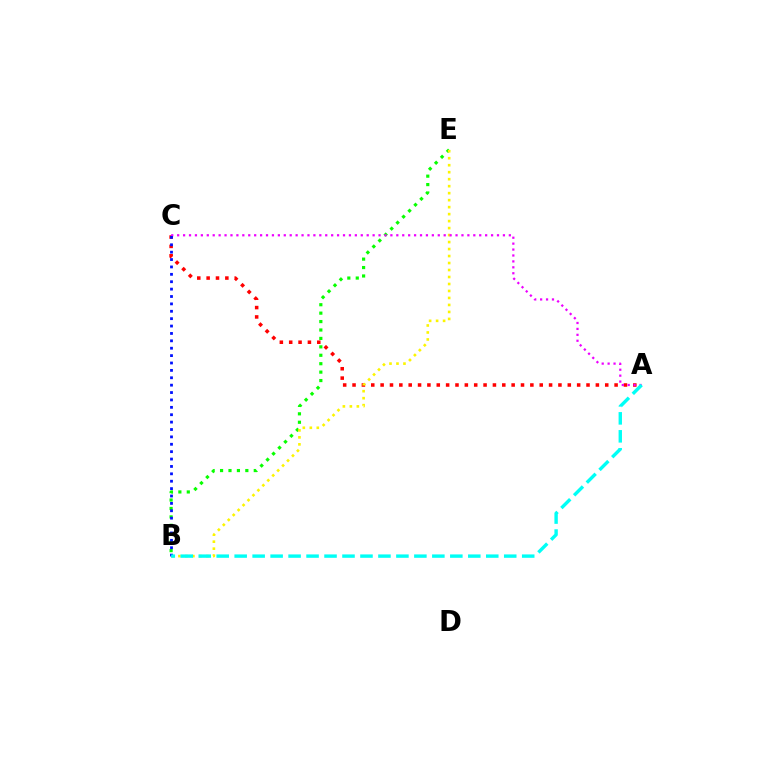{('B', 'E'): [{'color': '#08ff00', 'line_style': 'dotted', 'thickness': 2.29}, {'color': '#fcf500', 'line_style': 'dotted', 'thickness': 1.9}], ('A', 'C'): [{'color': '#ff0000', 'line_style': 'dotted', 'thickness': 2.54}, {'color': '#ee00ff', 'line_style': 'dotted', 'thickness': 1.61}], ('B', 'C'): [{'color': '#0010ff', 'line_style': 'dotted', 'thickness': 2.01}], ('A', 'B'): [{'color': '#00fff6', 'line_style': 'dashed', 'thickness': 2.44}]}